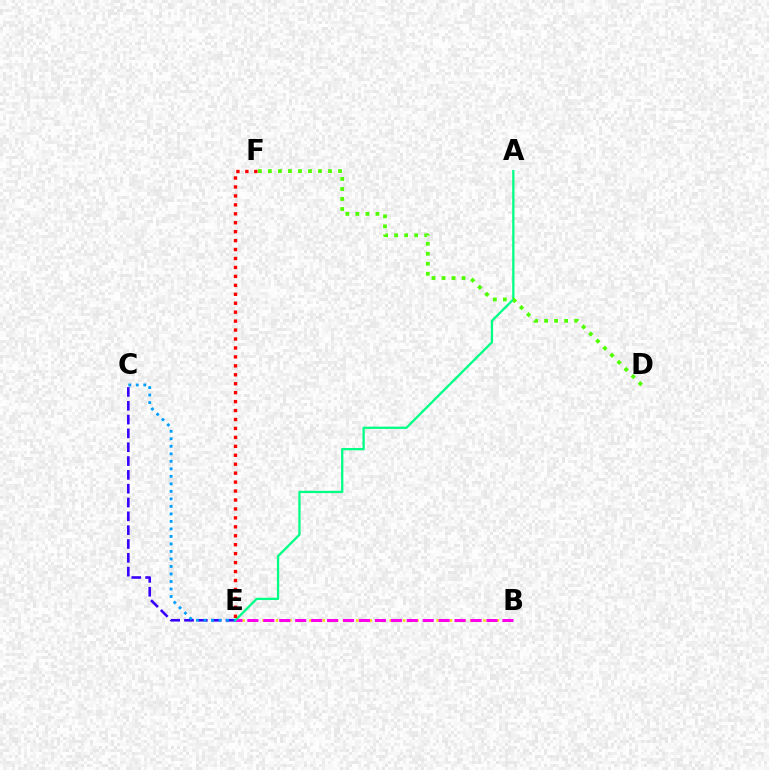{('B', 'E'): [{'color': '#ffd500', 'line_style': 'dotted', 'thickness': 1.82}, {'color': '#ff00ed', 'line_style': 'dashed', 'thickness': 2.17}], ('C', 'E'): [{'color': '#3700ff', 'line_style': 'dashed', 'thickness': 1.88}, {'color': '#009eff', 'line_style': 'dotted', 'thickness': 2.04}], ('A', 'E'): [{'color': '#00ff86', 'line_style': 'solid', 'thickness': 1.64}], ('D', 'F'): [{'color': '#4fff00', 'line_style': 'dotted', 'thickness': 2.72}], ('E', 'F'): [{'color': '#ff0000', 'line_style': 'dotted', 'thickness': 2.43}]}